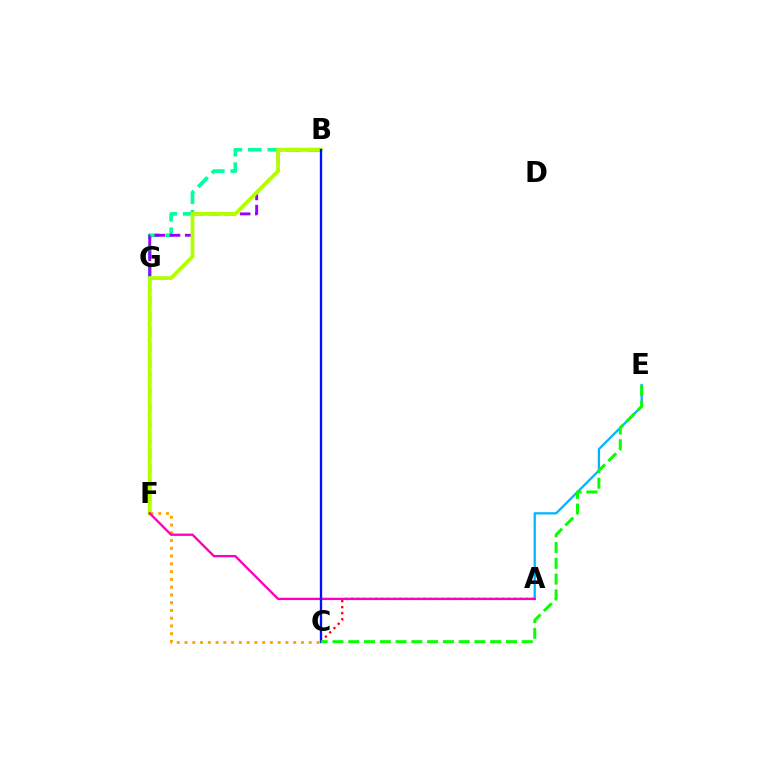{('B', 'G'): [{'color': '#00ff9d', 'line_style': 'dashed', 'thickness': 2.64}], ('B', 'F'): [{'color': '#9b00ff', 'line_style': 'dashed', 'thickness': 2.07}, {'color': '#b3ff00', 'line_style': 'solid', 'thickness': 2.71}], ('C', 'F'): [{'color': '#ffa500', 'line_style': 'dotted', 'thickness': 2.11}], ('A', 'E'): [{'color': '#00b5ff', 'line_style': 'solid', 'thickness': 1.63}], ('A', 'C'): [{'color': '#ff0000', 'line_style': 'dotted', 'thickness': 1.64}], ('A', 'F'): [{'color': '#ff00bd', 'line_style': 'solid', 'thickness': 1.68}], ('B', 'C'): [{'color': '#0010ff', 'line_style': 'solid', 'thickness': 1.66}], ('C', 'E'): [{'color': '#08ff00', 'line_style': 'dashed', 'thickness': 2.14}]}